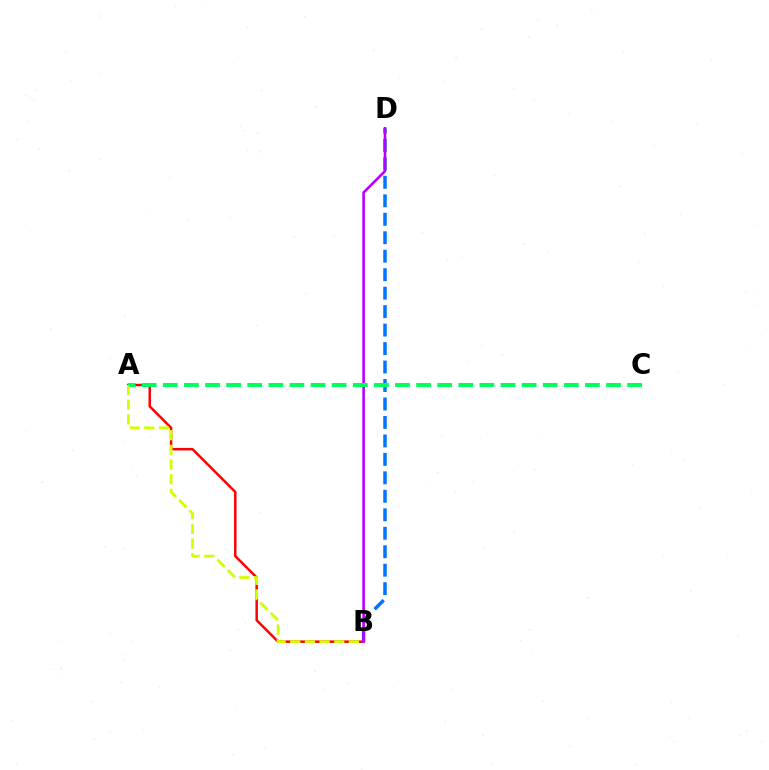{('B', 'D'): [{'color': '#0074ff', 'line_style': 'dashed', 'thickness': 2.51}, {'color': '#b900ff', 'line_style': 'solid', 'thickness': 1.88}], ('A', 'B'): [{'color': '#ff0000', 'line_style': 'solid', 'thickness': 1.79}, {'color': '#d1ff00', 'line_style': 'dashed', 'thickness': 1.99}], ('A', 'C'): [{'color': '#00ff5c', 'line_style': 'dashed', 'thickness': 2.87}]}